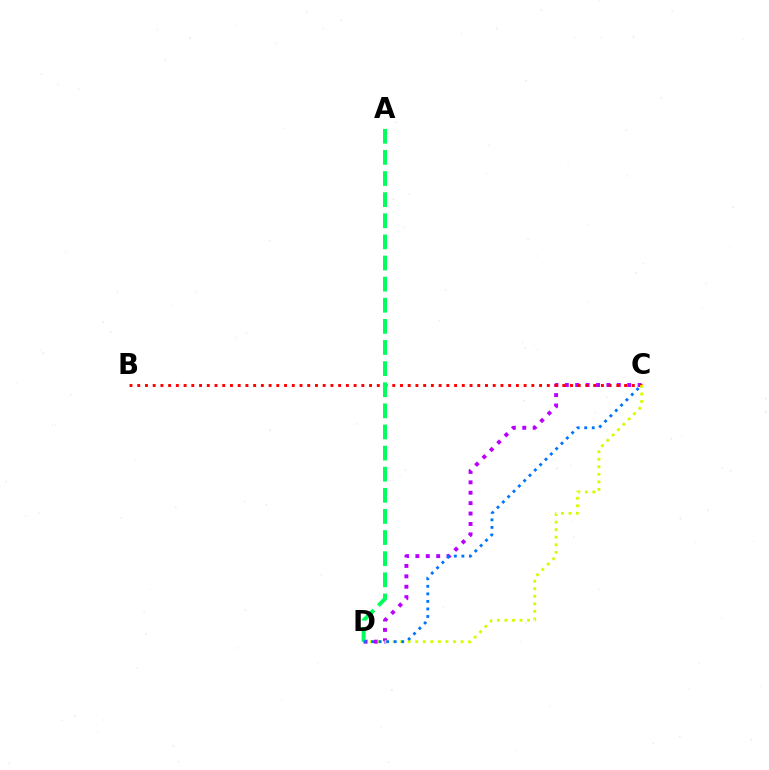{('C', 'D'): [{'color': '#b900ff', 'line_style': 'dotted', 'thickness': 2.83}, {'color': '#d1ff00', 'line_style': 'dotted', 'thickness': 2.05}, {'color': '#0074ff', 'line_style': 'dotted', 'thickness': 2.05}], ('B', 'C'): [{'color': '#ff0000', 'line_style': 'dotted', 'thickness': 2.1}], ('A', 'D'): [{'color': '#00ff5c', 'line_style': 'dashed', 'thickness': 2.87}]}